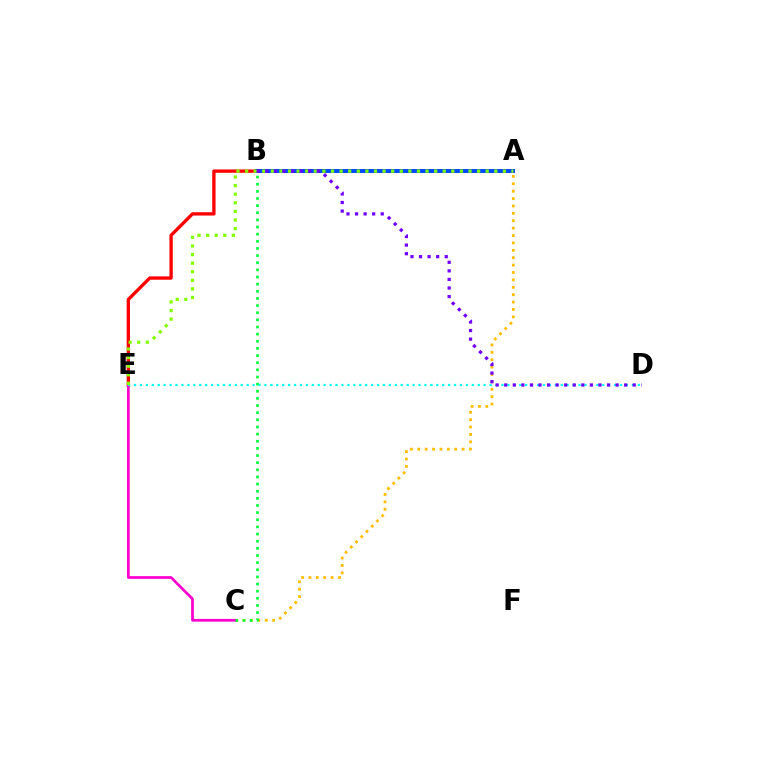{('A', 'C'): [{'color': '#ffbd00', 'line_style': 'dotted', 'thickness': 2.01}], ('B', 'E'): [{'color': '#ff0000', 'line_style': 'solid', 'thickness': 2.39}], ('A', 'B'): [{'color': '#004bff', 'line_style': 'solid', 'thickness': 2.87}], ('C', 'E'): [{'color': '#ff00cf', 'line_style': 'solid', 'thickness': 1.97}], ('D', 'E'): [{'color': '#00fff6', 'line_style': 'dotted', 'thickness': 1.61}], ('A', 'E'): [{'color': '#84ff00', 'line_style': 'dotted', 'thickness': 2.33}], ('B', 'C'): [{'color': '#00ff39', 'line_style': 'dotted', 'thickness': 1.94}], ('B', 'D'): [{'color': '#7200ff', 'line_style': 'dotted', 'thickness': 2.33}]}